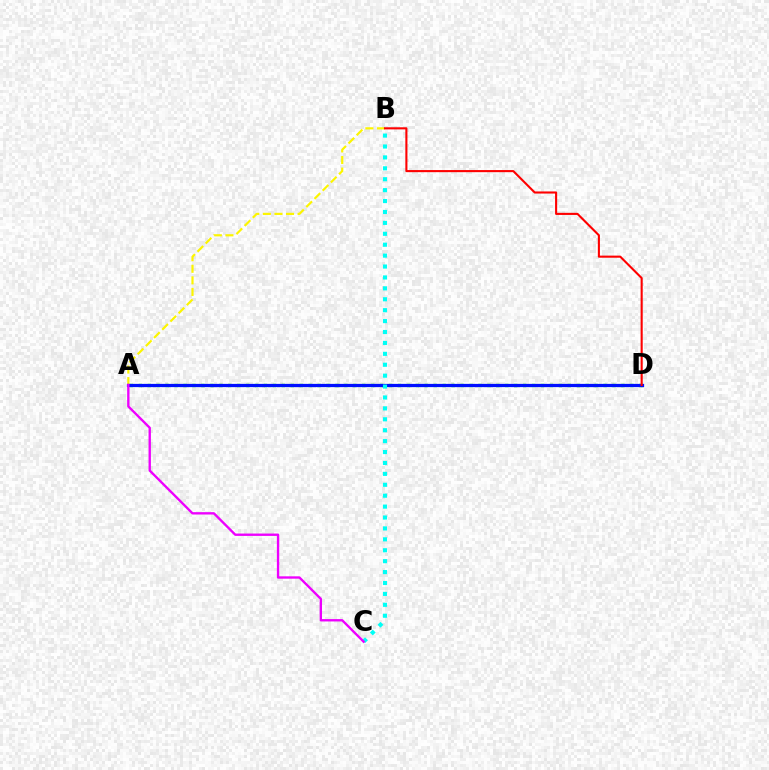{('A', 'B'): [{'color': '#fcf500', 'line_style': 'dashed', 'thickness': 1.57}], ('A', 'D'): [{'color': '#08ff00', 'line_style': 'dotted', 'thickness': 2.43}, {'color': '#0010ff', 'line_style': 'solid', 'thickness': 2.33}], ('B', 'C'): [{'color': '#00fff6', 'line_style': 'dotted', 'thickness': 2.96}], ('B', 'D'): [{'color': '#ff0000', 'line_style': 'solid', 'thickness': 1.52}], ('A', 'C'): [{'color': '#ee00ff', 'line_style': 'solid', 'thickness': 1.7}]}